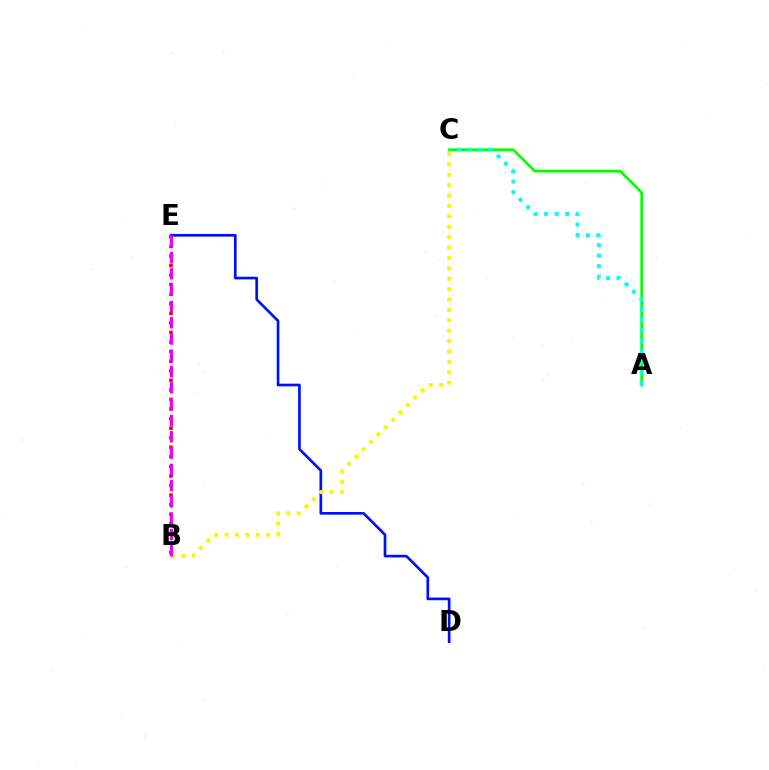{('A', 'C'): [{'color': '#08ff00', 'line_style': 'solid', 'thickness': 1.94}, {'color': '#00fff6', 'line_style': 'dotted', 'thickness': 2.85}], ('D', 'E'): [{'color': '#0010ff', 'line_style': 'solid', 'thickness': 1.93}], ('B', 'C'): [{'color': '#fcf500', 'line_style': 'dotted', 'thickness': 2.83}], ('B', 'E'): [{'color': '#ff0000', 'line_style': 'dotted', 'thickness': 2.6}, {'color': '#ee00ff', 'line_style': 'dashed', 'thickness': 2.21}]}